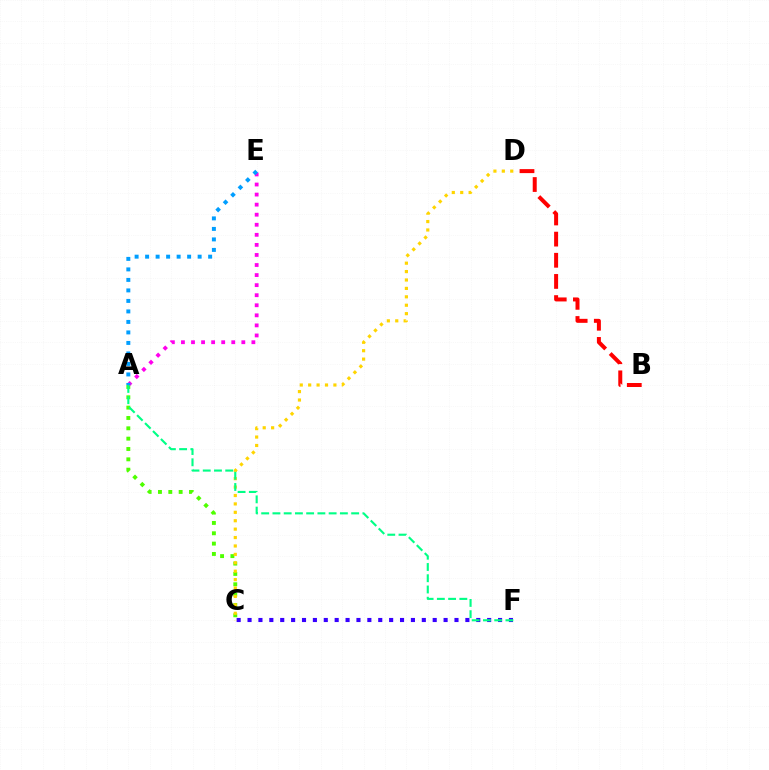{('C', 'F'): [{'color': '#3700ff', 'line_style': 'dotted', 'thickness': 2.96}], ('A', 'C'): [{'color': '#4fff00', 'line_style': 'dotted', 'thickness': 2.81}], ('C', 'D'): [{'color': '#ffd500', 'line_style': 'dotted', 'thickness': 2.29}], ('B', 'D'): [{'color': '#ff0000', 'line_style': 'dashed', 'thickness': 2.87}], ('A', 'E'): [{'color': '#ff00ed', 'line_style': 'dotted', 'thickness': 2.73}, {'color': '#009eff', 'line_style': 'dotted', 'thickness': 2.85}], ('A', 'F'): [{'color': '#00ff86', 'line_style': 'dashed', 'thickness': 1.53}]}